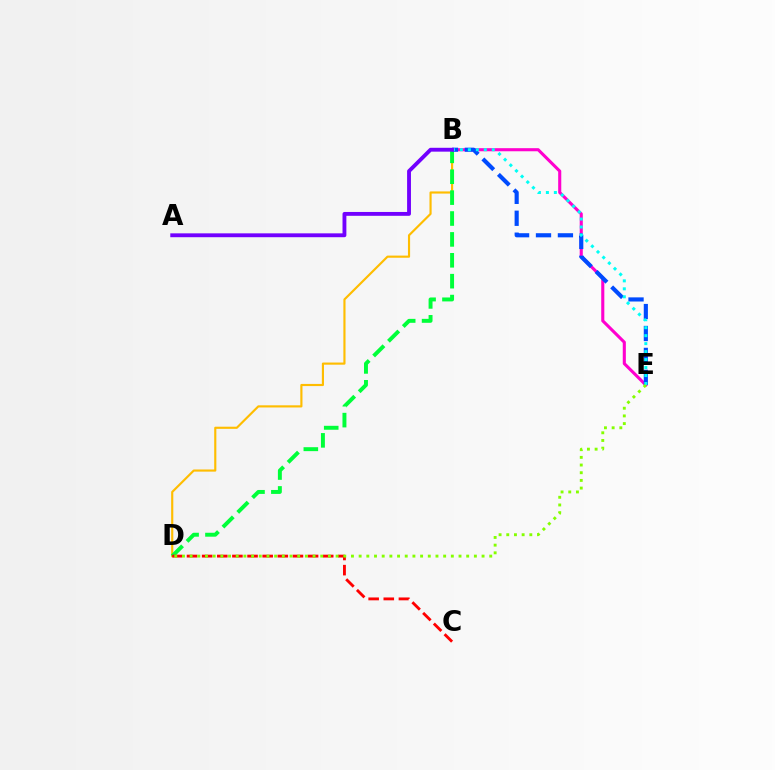{('B', 'D'): [{'color': '#ffbd00', 'line_style': 'solid', 'thickness': 1.55}, {'color': '#00ff39', 'line_style': 'dashed', 'thickness': 2.84}], ('B', 'E'): [{'color': '#ff00cf', 'line_style': 'solid', 'thickness': 2.22}, {'color': '#004bff', 'line_style': 'dashed', 'thickness': 2.98}, {'color': '#00fff6', 'line_style': 'dotted', 'thickness': 2.17}], ('C', 'D'): [{'color': '#ff0000', 'line_style': 'dashed', 'thickness': 2.06}], ('D', 'E'): [{'color': '#84ff00', 'line_style': 'dotted', 'thickness': 2.09}], ('A', 'B'): [{'color': '#7200ff', 'line_style': 'solid', 'thickness': 2.78}]}